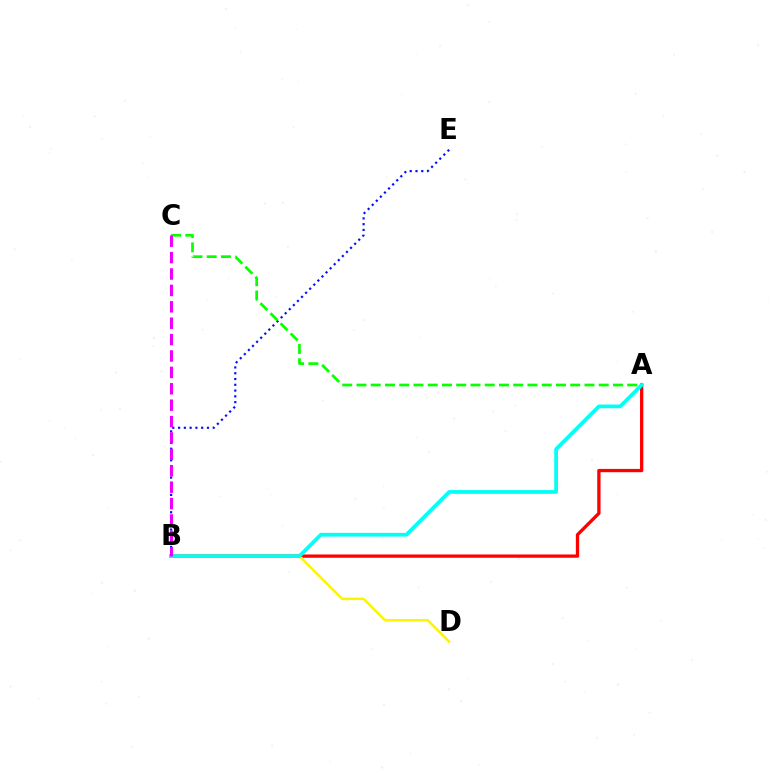{('A', 'B'): [{'color': '#ff0000', 'line_style': 'solid', 'thickness': 2.37}, {'color': '#00fff6', 'line_style': 'solid', 'thickness': 2.68}], ('B', 'D'): [{'color': '#fcf500', 'line_style': 'solid', 'thickness': 1.79}], ('B', 'E'): [{'color': '#0010ff', 'line_style': 'dotted', 'thickness': 1.57}], ('A', 'C'): [{'color': '#08ff00', 'line_style': 'dashed', 'thickness': 1.94}], ('B', 'C'): [{'color': '#ee00ff', 'line_style': 'dashed', 'thickness': 2.23}]}